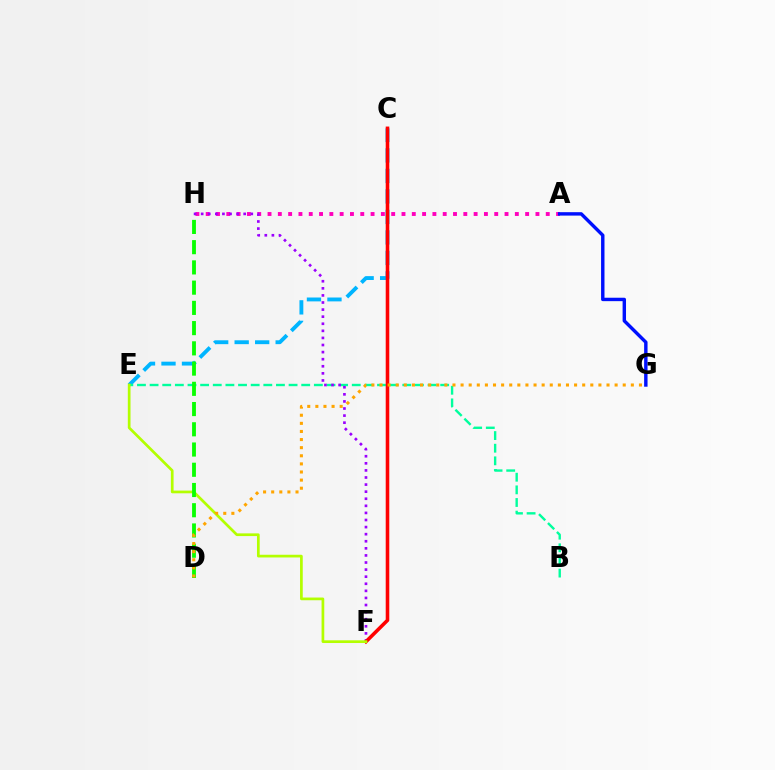{('A', 'H'): [{'color': '#ff00bd', 'line_style': 'dotted', 'thickness': 2.8}], ('C', 'E'): [{'color': '#00b5ff', 'line_style': 'dashed', 'thickness': 2.78}], ('B', 'E'): [{'color': '#00ff9d', 'line_style': 'dashed', 'thickness': 1.72}], ('F', 'H'): [{'color': '#9b00ff', 'line_style': 'dotted', 'thickness': 1.93}], ('C', 'F'): [{'color': '#ff0000', 'line_style': 'solid', 'thickness': 2.57}], ('E', 'F'): [{'color': '#b3ff00', 'line_style': 'solid', 'thickness': 1.95}], ('D', 'H'): [{'color': '#08ff00', 'line_style': 'dashed', 'thickness': 2.75}], ('D', 'G'): [{'color': '#ffa500', 'line_style': 'dotted', 'thickness': 2.2}], ('A', 'G'): [{'color': '#0010ff', 'line_style': 'solid', 'thickness': 2.46}]}